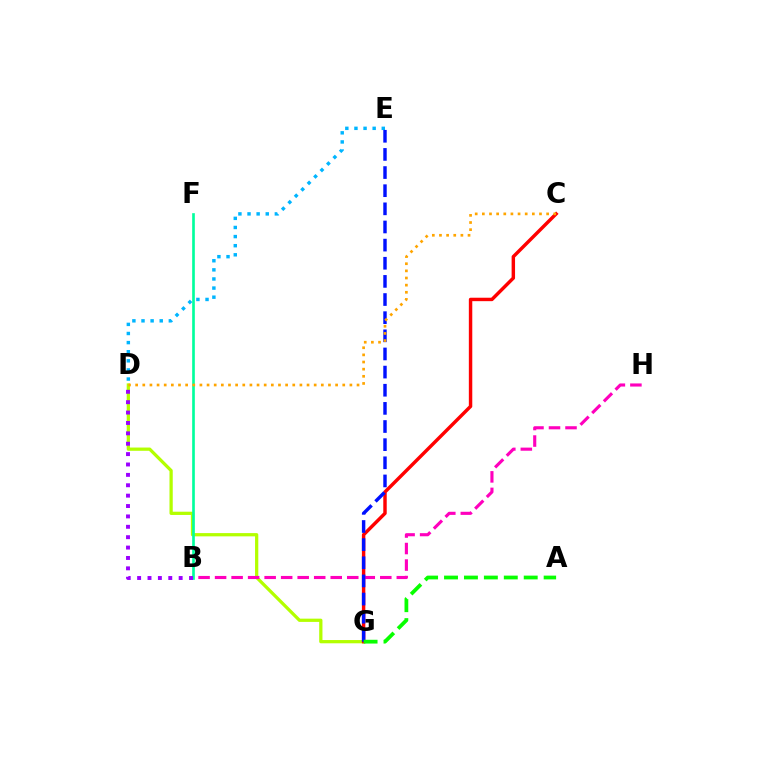{('D', 'G'): [{'color': '#b3ff00', 'line_style': 'solid', 'thickness': 2.34}], ('C', 'G'): [{'color': '#ff0000', 'line_style': 'solid', 'thickness': 2.47}], ('B', 'H'): [{'color': '#ff00bd', 'line_style': 'dashed', 'thickness': 2.24}], ('D', 'E'): [{'color': '#00b5ff', 'line_style': 'dotted', 'thickness': 2.48}], ('B', 'F'): [{'color': '#00ff9d', 'line_style': 'solid', 'thickness': 1.91}], ('B', 'D'): [{'color': '#9b00ff', 'line_style': 'dotted', 'thickness': 2.82}], ('E', 'G'): [{'color': '#0010ff', 'line_style': 'dashed', 'thickness': 2.46}], ('C', 'D'): [{'color': '#ffa500', 'line_style': 'dotted', 'thickness': 1.94}], ('A', 'G'): [{'color': '#08ff00', 'line_style': 'dashed', 'thickness': 2.71}]}